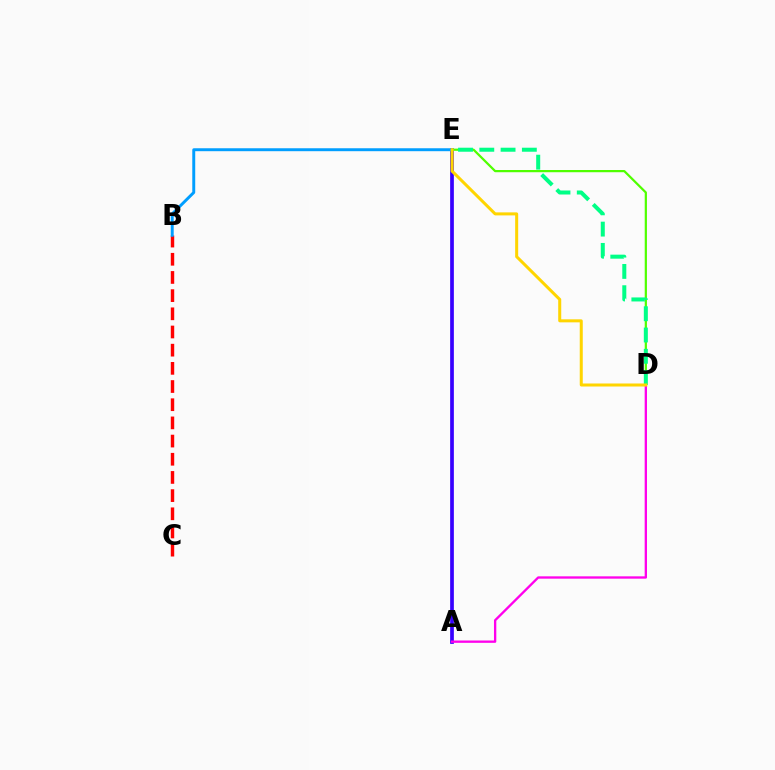{('A', 'E'): [{'color': '#3700ff', 'line_style': 'solid', 'thickness': 2.67}], ('B', 'C'): [{'color': '#ff0000', 'line_style': 'dashed', 'thickness': 2.47}], ('B', 'E'): [{'color': '#009eff', 'line_style': 'solid', 'thickness': 2.11}], ('D', 'E'): [{'color': '#4fff00', 'line_style': 'solid', 'thickness': 1.6}, {'color': '#00ff86', 'line_style': 'dashed', 'thickness': 2.89}, {'color': '#ffd500', 'line_style': 'solid', 'thickness': 2.18}], ('A', 'D'): [{'color': '#ff00ed', 'line_style': 'solid', 'thickness': 1.68}]}